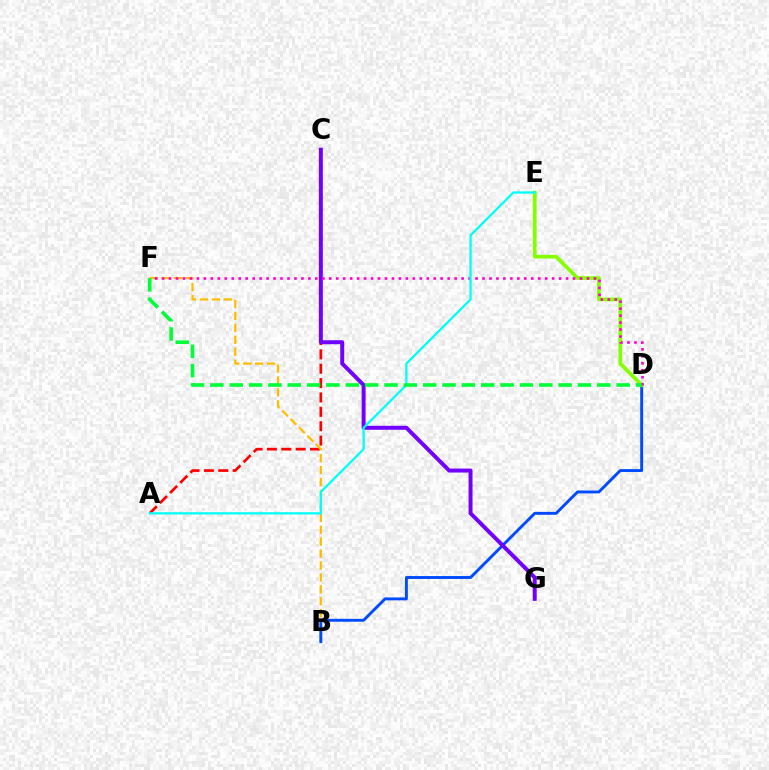{('A', 'C'): [{'color': '#ff0000', 'line_style': 'dashed', 'thickness': 1.95}], ('B', 'F'): [{'color': '#ffbd00', 'line_style': 'dashed', 'thickness': 1.62}], ('B', 'D'): [{'color': '#004bff', 'line_style': 'solid', 'thickness': 2.1}], ('D', 'E'): [{'color': '#84ff00', 'line_style': 'solid', 'thickness': 2.68}], ('C', 'G'): [{'color': '#7200ff', 'line_style': 'solid', 'thickness': 2.85}], ('D', 'F'): [{'color': '#ff00cf', 'line_style': 'dotted', 'thickness': 1.89}, {'color': '#00ff39', 'line_style': 'dashed', 'thickness': 2.63}], ('A', 'E'): [{'color': '#00fff6', 'line_style': 'solid', 'thickness': 1.64}]}